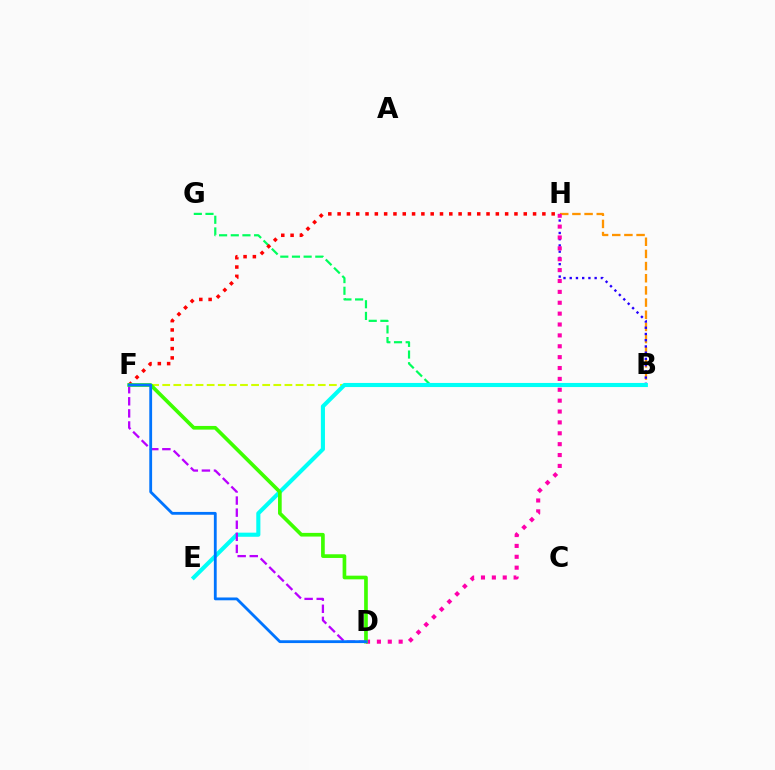{('B', 'G'): [{'color': '#00ff5c', 'line_style': 'dashed', 'thickness': 1.59}], ('F', 'H'): [{'color': '#ff0000', 'line_style': 'dotted', 'thickness': 2.53}], ('B', 'F'): [{'color': '#d1ff00', 'line_style': 'dashed', 'thickness': 1.51}], ('B', 'H'): [{'color': '#ff9400', 'line_style': 'dashed', 'thickness': 1.65}, {'color': '#2500ff', 'line_style': 'dotted', 'thickness': 1.69}], ('B', 'E'): [{'color': '#00fff6', 'line_style': 'solid', 'thickness': 2.96}], ('D', 'F'): [{'color': '#b900ff', 'line_style': 'dashed', 'thickness': 1.64}, {'color': '#3dff00', 'line_style': 'solid', 'thickness': 2.64}, {'color': '#0074ff', 'line_style': 'solid', 'thickness': 2.03}], ('D', 'H'): [{'color': '#ff00ac', 'line_style': 'dotted', 'thickness': 2.96}]}